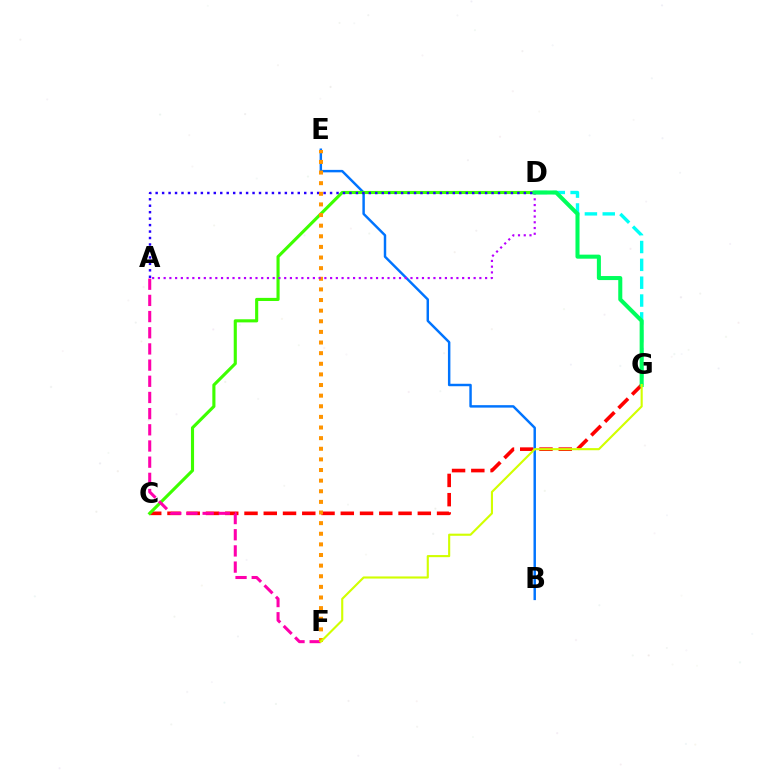{('C', 'G'): [{'color': '#ff0000', 'line_style': 'dashed', 'thickness': 2.62}], ('B', 'E'): [{'color': '#0074ff', 'line_style': 'solid', 'thickness': 1.77}], ('C', 'D'): [{'color': '#3dff00', 'line_style': 'solid', 'thickness': 2.24}], ('A', 'F'): [{'color': '#ff00ac', 'line_style': 'dashed', 'thickness': 2.2}], ('A', 'D'): [{'color': '#2500ff', 'line_style': 'dotted', 'thickness': 1.76}, {'color': '#b900ff', 'line_style': 'dotted', 'thickness': 1.56}], ('D', 'G'): [{'color': '#00fff6', 'line_style': 'dashed', 'thickness': 2.42}, {'color': '#00ff5c', 'line_style': 'solid', 'thickness': 2.91}], ('E', 'F'): [{'color': '#ff9400', 'line_style': 'dotted', 'thickness': 2.89}], ('F', 'G'): [{'color': '#d1ff00', 'line_style': 'solid', 'thickness': 1.53}]}